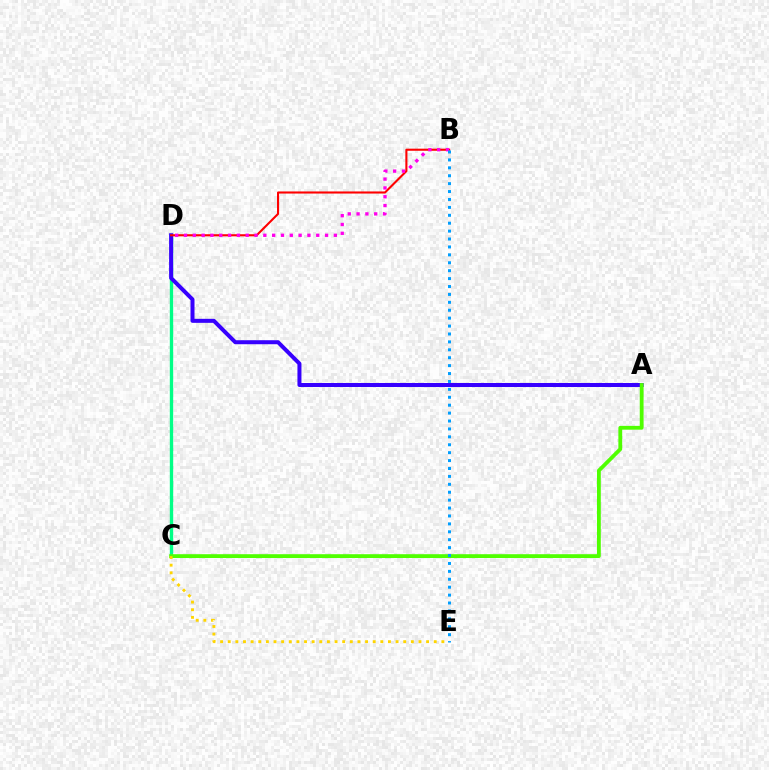{('C', 'D'): [{'color': '#00ff86', 'line_style': 'solid', 'thickness': 2.43}], ('A', 'D'): [{'color': '#3700ff', 'line_style': 'solid', 'thickness': 2.89}], ('A', 'C'): [{'color': '#4fff00', 'line_style': 'solid', 'thickness': 2.75}], ('B', 'D'): [{'color': '#ff0000', 'line_style': 'solid', 'thickness': 1.51}, {'color': '#ff00ed', 'line_style': 'dotted', 'thickness': 2.4}], ('C', 'E'): [{'color': '#ffd500', 'line_style': 'dotted', 'thickness': 2.07}], ('B', 'E'): [{'color': '#009eff', 'line_style': 'dotted', 'thickness': 2.15}]}